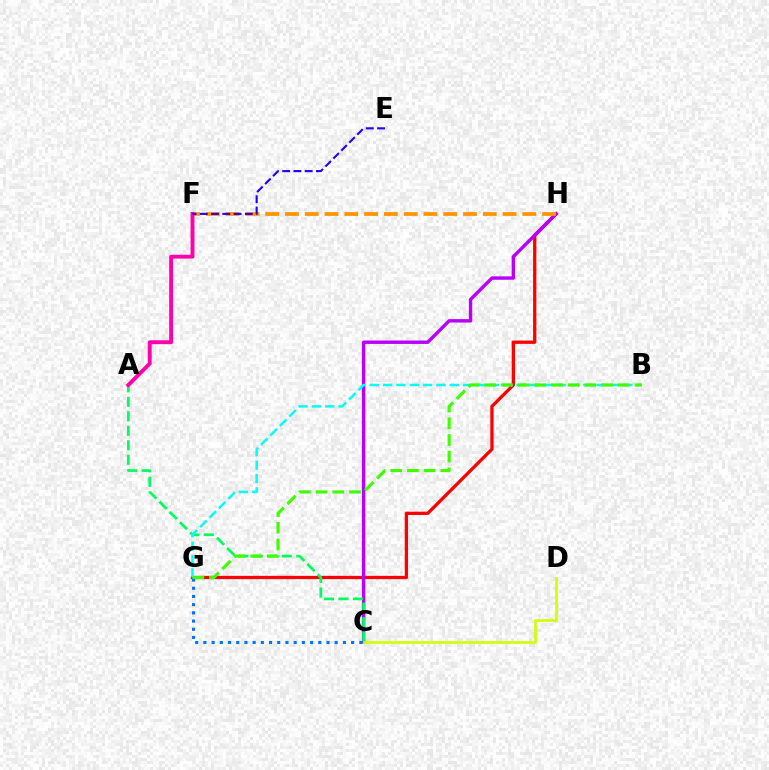{('G', 'H'): [{'color': '#ff0000', 'line_style': 'solid', 'thickness': 2.36}], ('C', 'H'): [{'color': '#b900ff', 'line_style': 'solid', 'thickness': 2.45}], ('A', 'C'): [{'color': '#00ff5c', 'line_style': 'dashed', 'thickness': 1.97}], ('F', 'H'): [{'color': '#ff9400', 'line_style': 'dashed', 'thickness': 2.69}], ('C', 'D'): [{'color': '#d1ff00', 'line_style': 'solid', 'thickness': 1.92}], ('B', 'G'): [{'color': '#00fff6', 'line_style': 'dashed', 'thickness': 1.81}, {'color': '#3dff00', 'line_style': 'dashed', 'thickness': 2.27}], ('C', 'G'): [{'color': '#0074ff', 'line_style': 'dotted', 'thickness': 2.23}], ('A', 'F'): [{'color': '#ff00ac', 'line_style': 'solid', 'thickness': 2.79}], ('E', 'F'): [{'color': '#2500ff', 'line_style': 'dashed', 'thickness': 1.53}]}